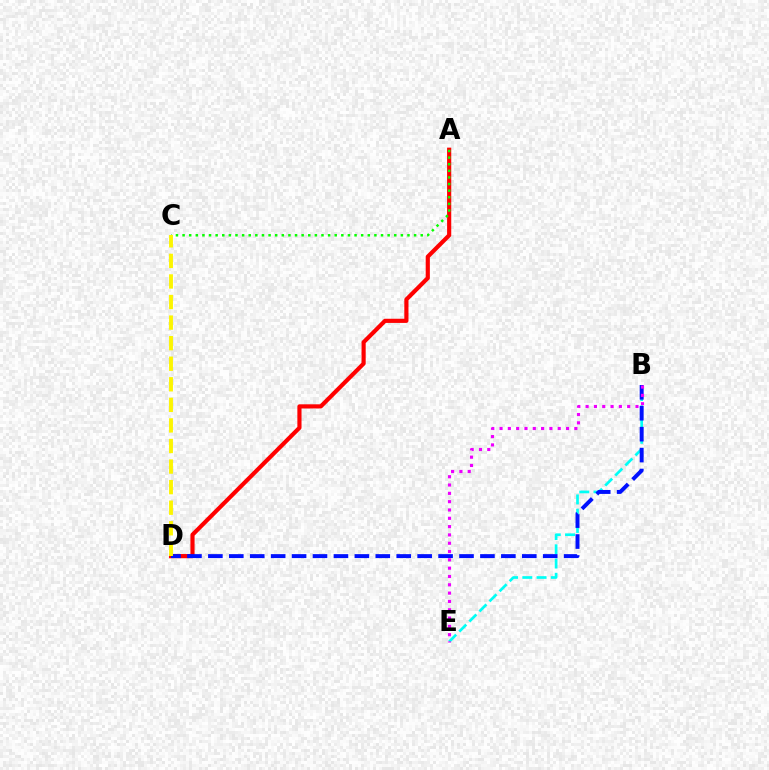{('A', 'D'): [{'color': '#ff0000', 'line_style': 'solid', 'thickness': 2.99}], ('B', 'E'): [{'color': '#00fff6', 'line_style': 'dashed', 'thickness': 1.94}, {'color': '#ee00ff', 'line_style': 'dotted', 'thickness': 2.26}], ('A', 'C'): [{'color': '#08ff00', 'line_style': 'dotted', 'thickness': 1.8}], ('B', 'D'): [{'color': '#0010ff', 'line_style': 'dashed', 'thickness': 2.84}], ('C', 'D'): [{'color': '#fcf500', 'line_style': 'dashed', 'thickness': 2.79}]}